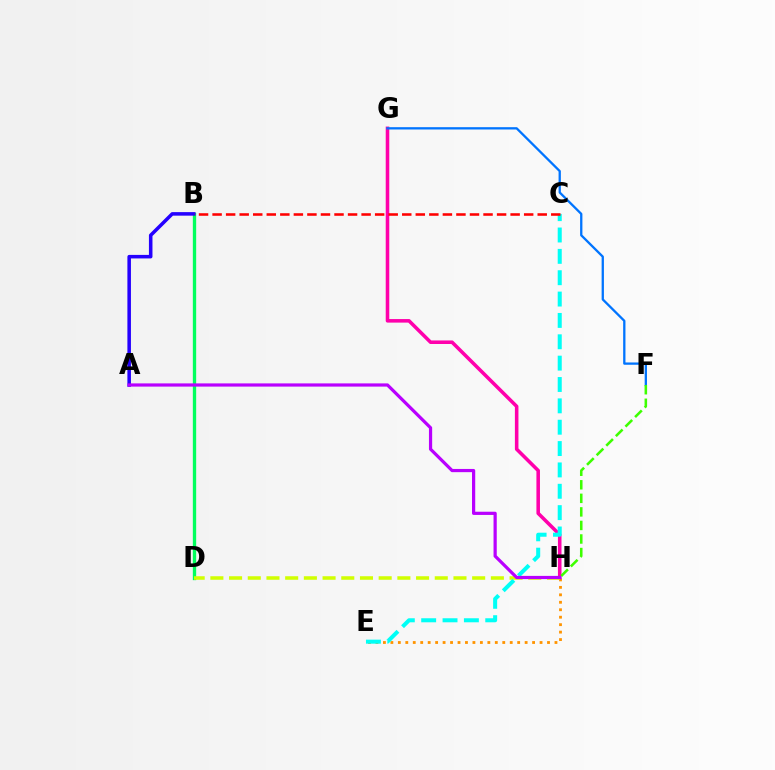{('E', 'H'): [{'color': '#ff9400', 'line_style': 'dotted', 'thickness': 2.03}], ('G', 'H'): [{'color': '#ff00ac', 'line_style': 'solid', 'thickness': 2.56}], ('B', 'D'): [{'color': '#00ff5c', 'line_style': 'solid', 'thickness': 2.4}], ('A', 'B'): [{'color': '#2500ff', 'line_style': 'solid', 'thickness': 2.55}], ('F', 'G'): [{'color': '#0074ff', 'line_style': 'solid', 'thickness': 1.65}], ('D', 'H'): [{'color': '#d1ff00', 'line_style': 'dashed', 'thickness': 2.54}], ('F', 'H'): [{'color': '#3dff00', 'line_style': 'dashed', 'thickness': 1.84}], ('C', 'E'): [{'color': '#00fff6', 'line_style': 'dashed', 'thickness': 2.9}], ('B', 'C'): [{'color': '#ff0000', 'line_style': 'dashed', 'thickness': 1.84}], ('A', 'H'): [{'color': '#b900ff', 'line_style': 'solid', 'thickness': 2.31}]}